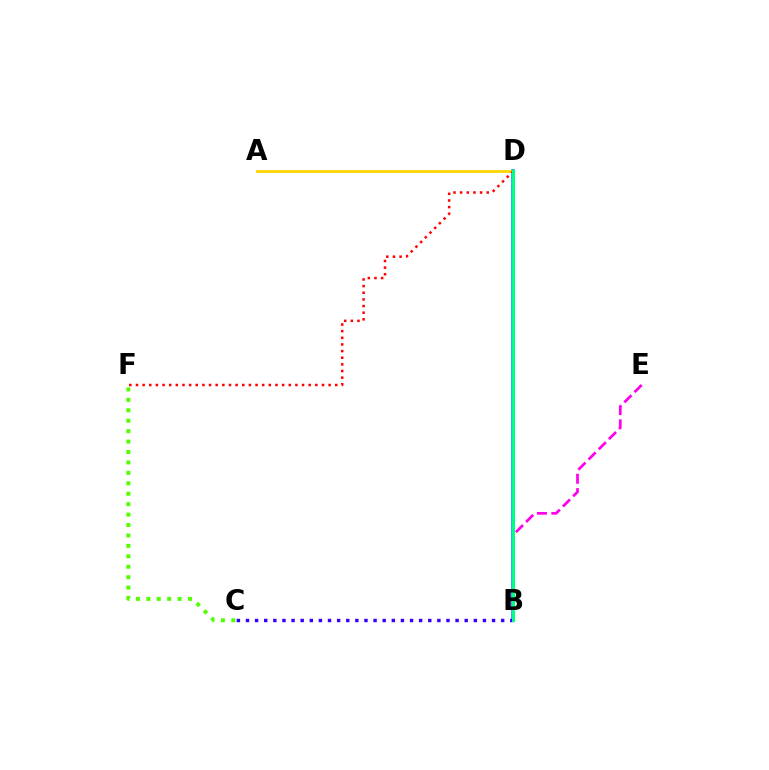{('C', 'F'): [{'color': '#4fff00', 'line_style': 'dotted', 'thickness': 2.83}], ('B', 'D'): [{'color': '#009eff', 'line_style': 'solid', 'thickness': 2.62}, {'color': '#00ff86', 'line_style': 'solid', 'thickness': 2.19}], ('A', 'D'): [{'color': '#ffd500', 'line_style': 'solid', 'thickness': 1.99}], ('B', 'C'): [{'color': '#3700ff', 'line_style': 'dotted', 'thickness': 2.48}], ('D', 'F'): [{'color': '#ff0000', 'line_style': 'dotted', 'thickness': 1.81}], ('B', 'E'): [{'color': '#ff00ed', 'line_style': 'dashed', 'thickness': 1.96}]}